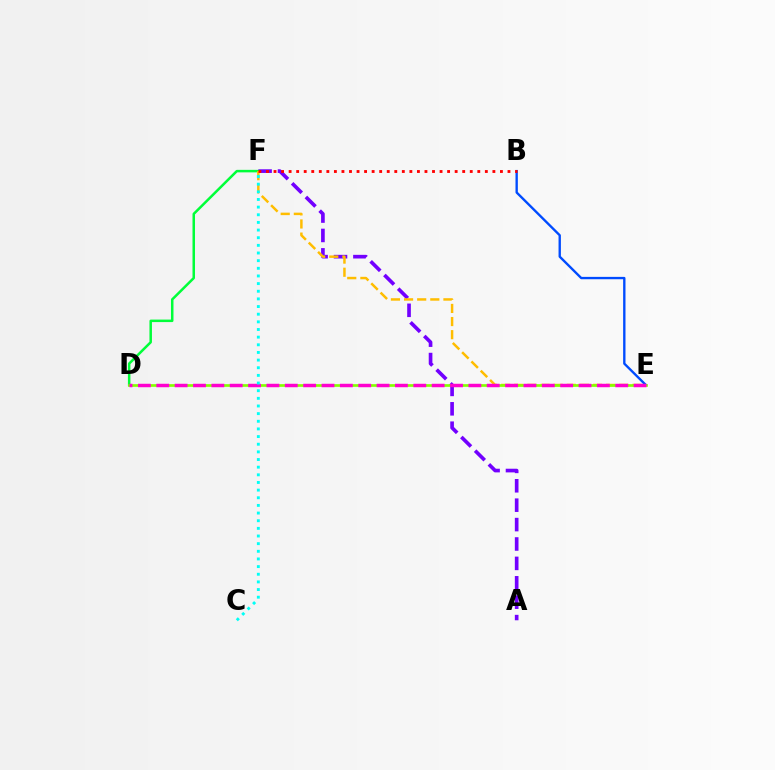{('A', 'F'): [{'color': '#7200ff', 'line_style': 'dashed', 'thickness': 2.64}], ('D', 'F'): [{'color': '#00ff39', 'line_style': 'solid', 'thickness': 1.81}], ('E', 'F'): [{'color': '#ffbd00', 'line_style': 'dashed', 'thickness': 1.78}], ('B', 'E'): [{'color': '#004bff', 'line_style': 'solid', 'thickness': 1.7}], ('D', 'E'): [{'color': '#84ff00', 'line_style': 'solid', 'thickness': 1.93}, {'color': '#ff00cf', 'line_style': 'dashed', 'thickness': 2.49}], ('C', 'F'): [{'color': '#00fff6', 'line_style': 'dotted', 'thickness': 2.08}], ('B', 'F'): [{'color': '#ff0000', 'line_style': 'dotted', 'thickness': 2.05}]}